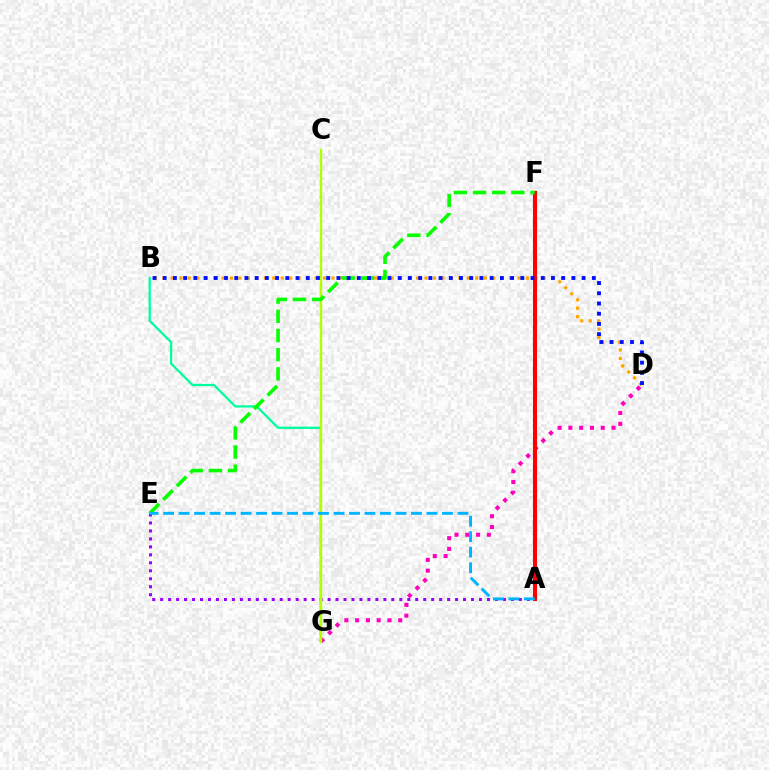{('B', 'D'): [{'color': '#ffa500', 'line_style': 'dotted', 'thickness': 2.3}, {'color': '#0010ff', 'line_style': 'dotted', 'thickness': 2.78}], ('D', 'G'): [{'color': '#ff00bd', 'line_style': 'dotted', 'thickness': 2.93}], ('A', 'E'): [{'color': '#9b00ff', 'line_style': 'dotted', 'thickness': 2.17}, {'color': '#00b5ff', 'line_style': 'dashed', 'thickness': 2.1}], ('A', 'F'): [{'color': '#ff0000', 'line_style': 'solid', 'thickness': 2.95}], ('B', 'G'): [{'color': '#00ff9d', 'line_style': 'solid', 'thickness': 1.64}], ('C', 'G'): [{'color': '#b3ff00', 'line_style': 'solid', 'thickness': 1.72}], ('E', 'F'): [{'color': '#08ff00', 'line_style': 'dashed', 'thickness': 2.61}]}